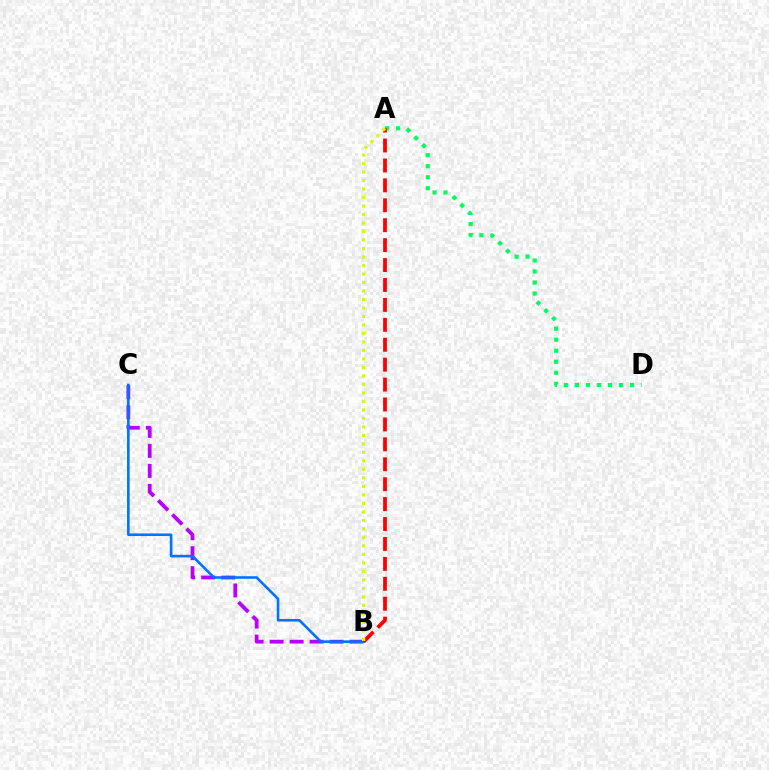{('B', 'C'): [{'color': '#b900ff', 'line_style': 'dashed', 'thickness': 2.72}, {'color': '#0074ff', 'line_style': 'solid', 'thickness': 1.88}], ('A', 'D'): [{'color': '#00ff5c', 'line_style': 'dotted', 'thickness': 2.99}], ('A', 'B'): [{'color': '#ff0000', 'line_style': 'dashed', 'thickness': 2.71}, {'color': '#d1ff00', 'line_style': 'dotted', 'thickness': 2.31}]}